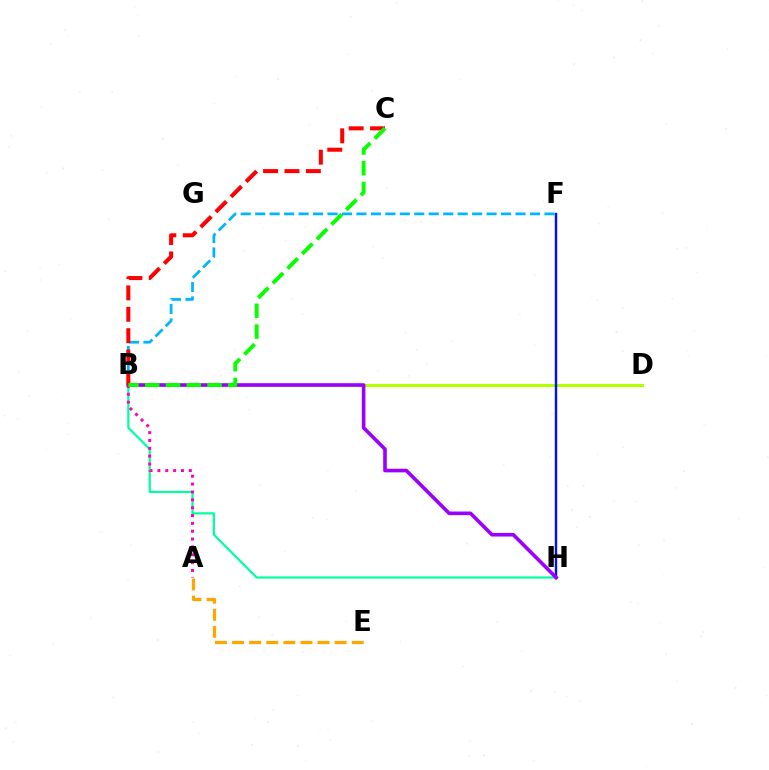{('B', 'D'): [{'color': '#b3ff00', 'line_style': 'solid', 'thickness': 2.2}], ('B', 'F'): [{'color': '#00b5ff', 'line_style': 'dashed', 'thickness': 1.96}], ('B', 'H'): [{'color': '#00ff9d', 'line_style': 'solid', 'thickness': 1.58}, {'color': '#9b00ff', 'line_style': 'solid', 'thickness': 2.61}], ('A', 'B'): [{'color': '#ff00bd', 'line_style': 'dotted', 'thickness': 2.13}], ('F', 'H'): [{'color': '#0010ff', 'line_style': 'solid', 'thickness': 1.73}], ('A', 'E'): [{'color': '#ffa500', 'line_style': 'dashed', 'thickness': 2.32}], ('B', 'C'): [{'color': '#ff0000', 'line_style': 'dashed', 'thickness': 2.91}, {'color': '#08ff00', 'line_style': 'dashed', 'thickness': 2.82}]}